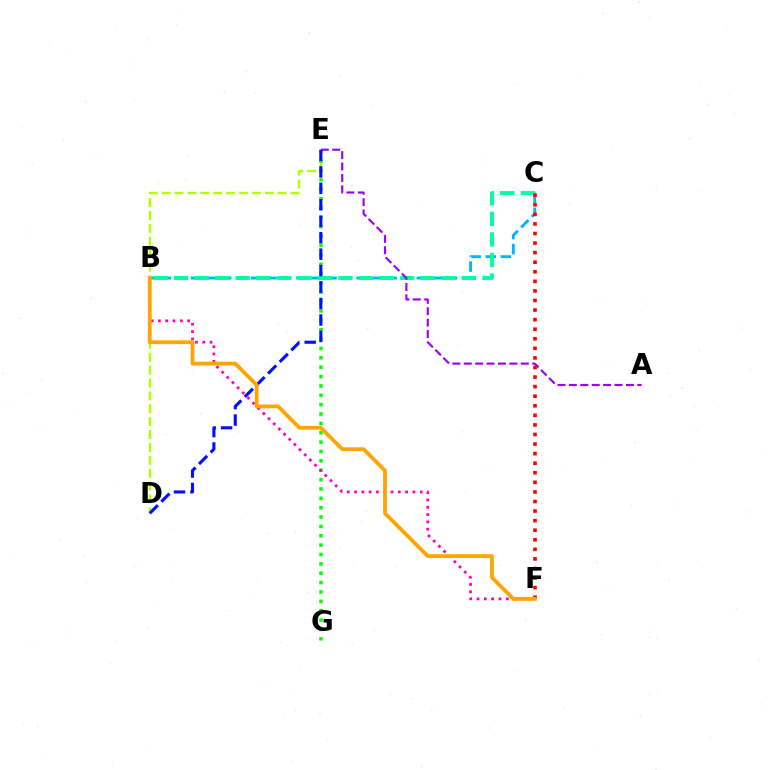{('B', 'C'): [{'color': '#00b5ff', 'line_style': 'dashed', 'thickness': 2.05}, {'color': '#00ff9d', 'line_style': 'dashed', 'thickness': 2.79}], ('E', 'G'): [{'color': '#08ff00', 'line_style': 'dotted', 'thickness': 2.54}], ('D', 'E'): [{'color': '#b3ff00', 'line_style': 'dashed', 'thickness': 1.75}, {'color': '#0010ff', 'line_style': 'dashed', 'thickness': 2.23}], ('B', 'F'): [{'color': '#ff00bd', 'line_style': 'dotted', 'thickness': 1.98}, {'color': '#ffa500', 'line_style': 'solid', 'thickness': 2.72}], ('A', 'E'): [{'color': '#9b00ff', 'line_style': 'dashed', 'thickness': 1.55}], ('C', 'F'): [{'color': '#ff0000', 'line_style': 'dotted', 'thickness': 2.6}]}